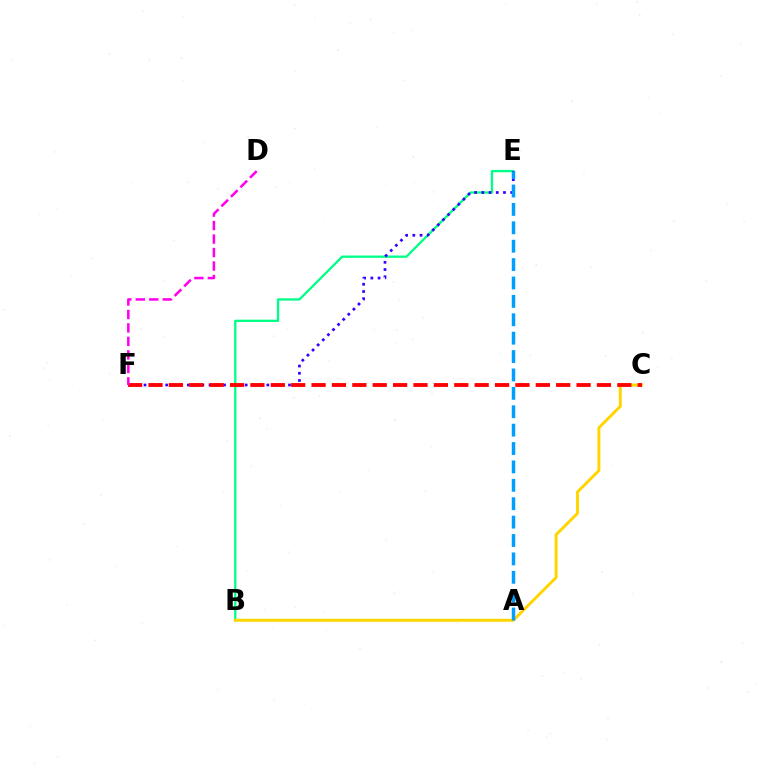{('B', 'E'): [{'color': '#00ff86', 'line_style': 'solid', 'thickness': 1.66}], ('E', 'F'): [{'color': '#3700ff', 'line_style': 'dotted', 'thickness': 1.96}], ('A', 'B'): [{'color': '#4fff00', 'line_style': 'dashed', 'thickness': 1.5}], ('B', 'C'): [{'color': '#ffd500', 'line_style': 'solid', 'thickness': 2.12}], ('C', 'F'): [{'color': '#ff0000', 'line_style': 'dashed', 'thickness': 2.77}], ('D', 'F'): [{'color': '#ff00ed', 'line_style': 'dashed', 'thickness': 1.83}], ('A', 'E'): [{'color': '#009eff', 'line_style': 'dashed', 'thickness': 2.5}]}